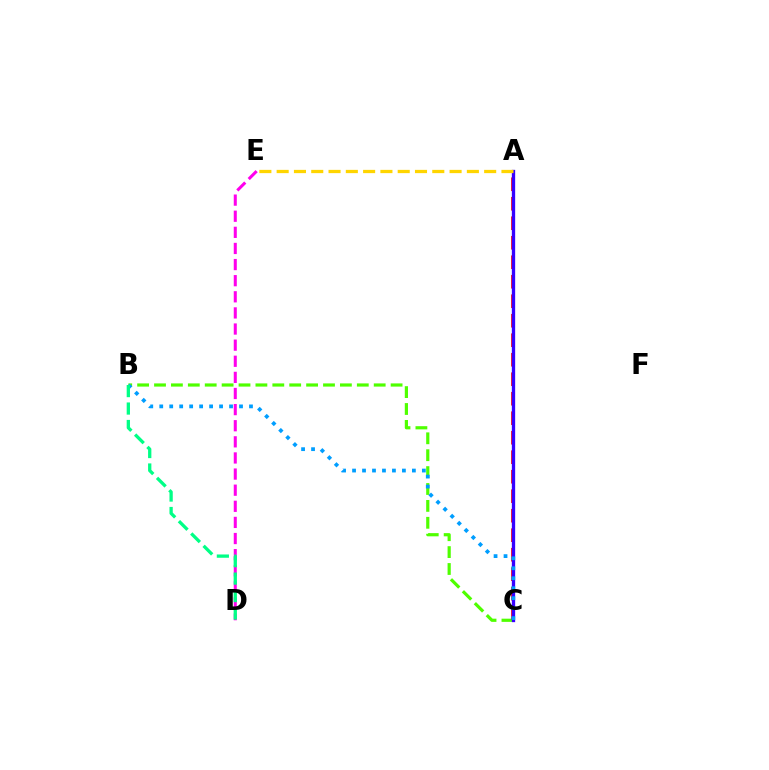{('B', 'C'): [{'color': '#4fff00', 'line_style': 'dashed', 'thickness': 2.3}, {'color': '#009eff', 'line_style': 'dotted', 'thickness': 2.71}], ('A', 'C'): [{'color': '#ff0000', 'line_style': 'dashed', 'thickness': 2.65}, {'color': '#3700ff', 'line_style': 'solid', 'thickness': 2.39}], ('A', 'E'): [{'color': '#ffd500', 'line_style': 'dashed', 'thickness': 2.35}], ('D', 'E'): [{'color': '#ff00ed', 'line_style': 'dashed', 'thickness': 2.19}], ('B', 'D'): [{'color': '#00ff86', 'line_style': 'dashed', 'thickness': 2.37}]}